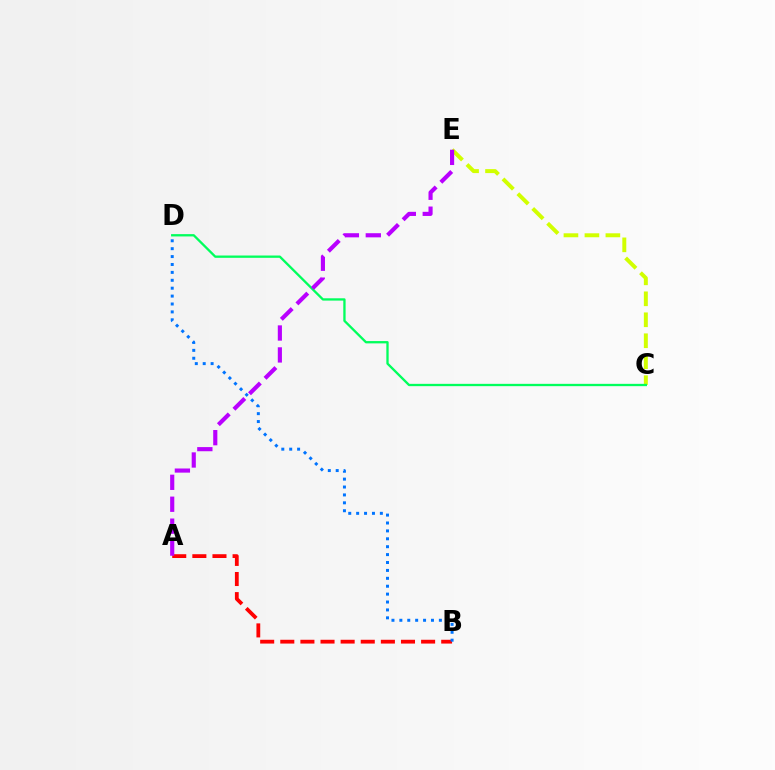{('C', 'E'): [{'color': '#d1ff00', 'line_style': 'dashed', 'thickness': 2.85}], ('A', 'B'): [{'color': '#ff0000', 'line_style': 'dashed', 'thickness': 2.73}], ('B', 'D'): [{'color': '#0074ff', 'line_style': 'dotted', 'thickness': 2.15}], ('C', 'D'): [{'color': '#00ff5c', 'line_style': 'solid', 'thickness': 1.66}], ('A', 'E'): [{'color': '#b900ff', 'line_style': 'dashed', 'thickness': 2.98}]}